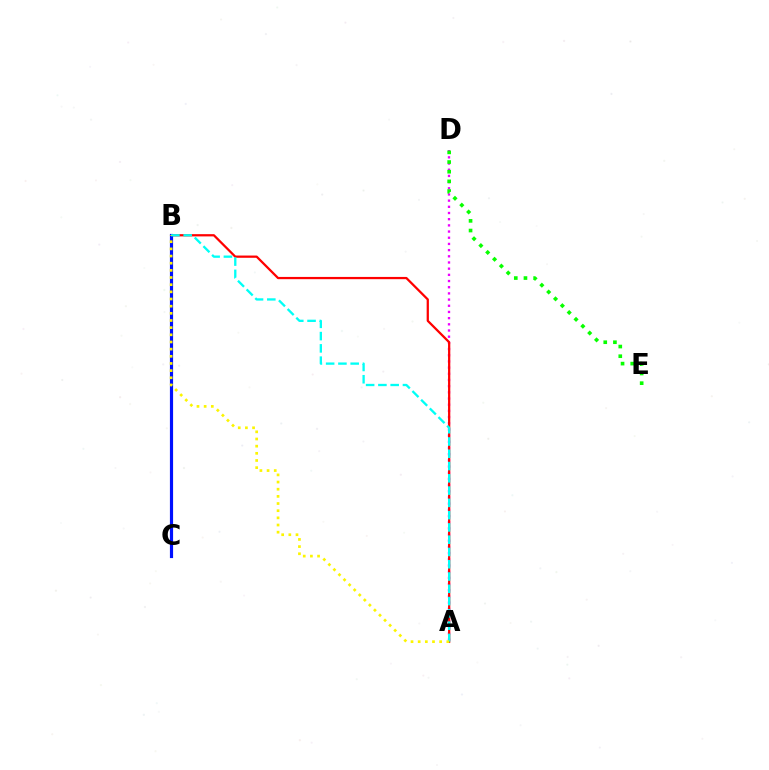{('A', 'D'): [{'color': '#ee00ff', 'line_style': 'dotted', 'thickness': 1.68}], ('A', 'B'): [{'color': '#ff0000', 'line_style': 'solid', 'thickness': 1.62}, {'color': '#00fff6', 'line_style': 'dashed', 'thickness': 1.67}, {'color': '#fcf500', 'line_style': 'dotted', 'thickness': 1.95}], ('B', 'C'): [{'color': '#0010ff', 'line_style': 'solid', 'thickness': 2.29}], ('D', 'E'): [{'color': '#08ff00', 'line_style': 'dotted', 'thickness': 2.63}]}